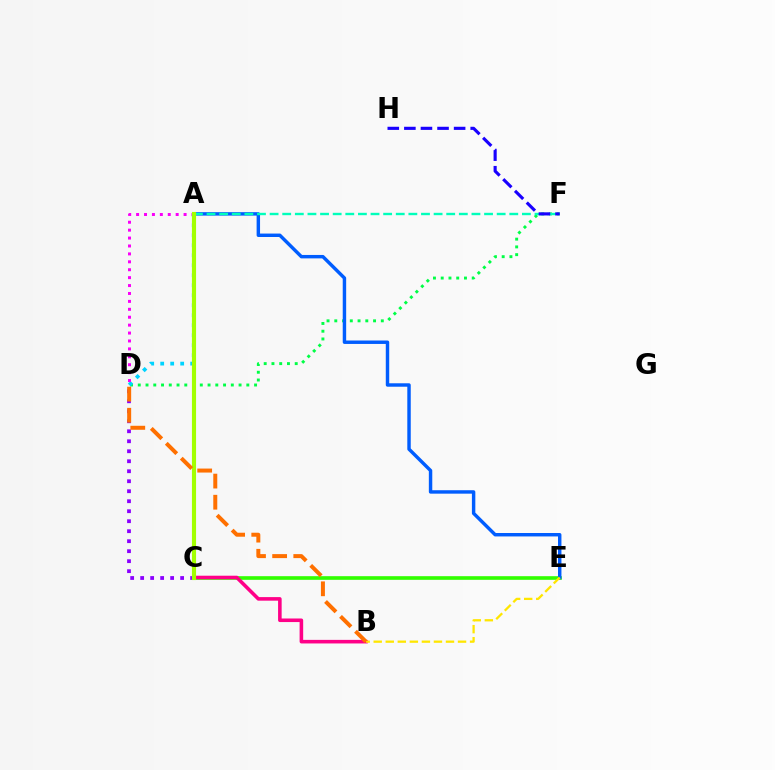{('C', 'E'): [{'color': '#31ff00', 'line_style': 'solid', 'thickness': 2.62}], ('A', 'C'): [{'color': '#ff0000', 'line_style': 'dotted', 'thickness': 2.11}, {'color': '#a2ff00', 'line_style': 'solid', 'thickness': 2.97}], ('D', 'F'): [{'color': '#00ff45', 'line_style': 'dotted', 'thickness': 2.11}], ('A', 'E'): [{'color': '#005dff', 'line_style': 'solid', 'thickness': 2.47}], ('B', 'C'): [{'color': '#ff0088', 'line_style': 'solid', 'thickness': 2.57}], ('A', 'F'): [{'color': '#00ffbb', 'line_style': 'dashed', 'thickness': 1.71}], ('B', 'E'): [{'color': '#ffe600', 'line_style': 'dashed', 'thickness': 1.64}], ('A', 'D'): [{'color': '#00d3ff', 'line_style': 'dotted', 'thickness': 2.71}, {'color': '#fa00f9', 'line_style': 'dotted', 'thickness': 2.15}], ('F', 'H'): [{'color': '#1900ff', 'line_style': 'dashed', 'thickness': 2.25}], ('C', 'D'): [{'color': '#8a00ff', 'line_style': 'dotted', 'thickness': 2.71}], ('B', 'D'): [{'color': '#ff7000', 'line_style': 'dashed', 'thickness': 2.87}]}